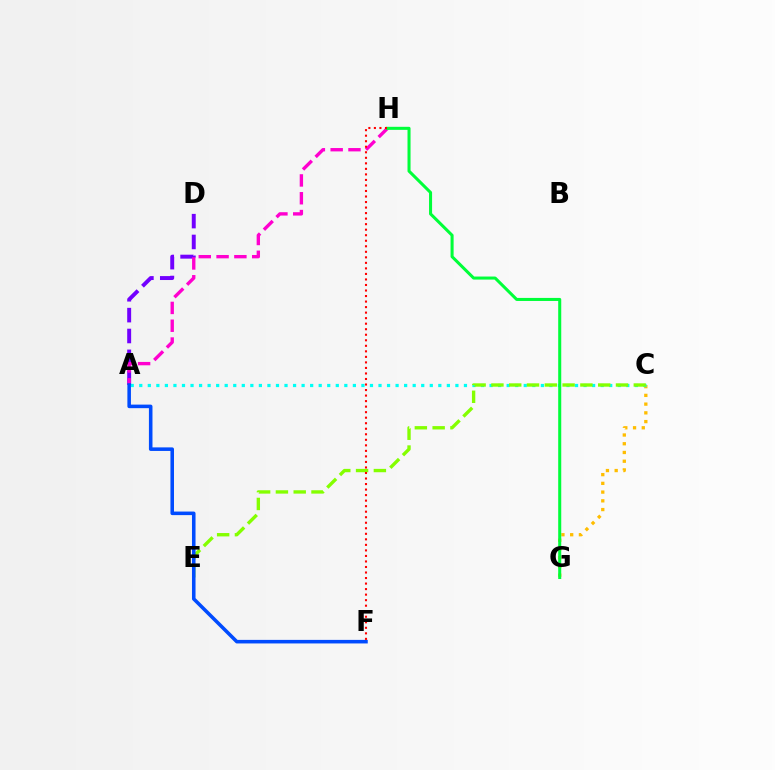{('C', 'G'): [{'color': '#ffbd00', 'line_style': 'dotted', 'thickness': 2.37}], ('A', 'C'): [{'color': '#00fff6', 'line_style': 'dotted', 'thickness': 2.32}], ('A', 'D'): [{'color': '#7200ff', 'line_style': 'dashed', 'thickness': 2.83}], ('C', 'E'): [{'color': '#84ff00', 'line_style': 'dashed', 'thickness': 2.42}], ('A', 'H'): [{'color': '#ff00cf', 'line_style': 'dashed', 'thickness': 2.42}], ('G', 'H'): [{'color': '#00ff39', 'line_style': 'solid', 'thickness': 2.19}], ('A', 'F'): [{'color': '#004bff', 'line_style': 'solid', 'thickness': 2.56}], ('F', 'H'): [{'color': '#ff0000', 'line_style': 'dotted', 'thickness': 1.5}]}